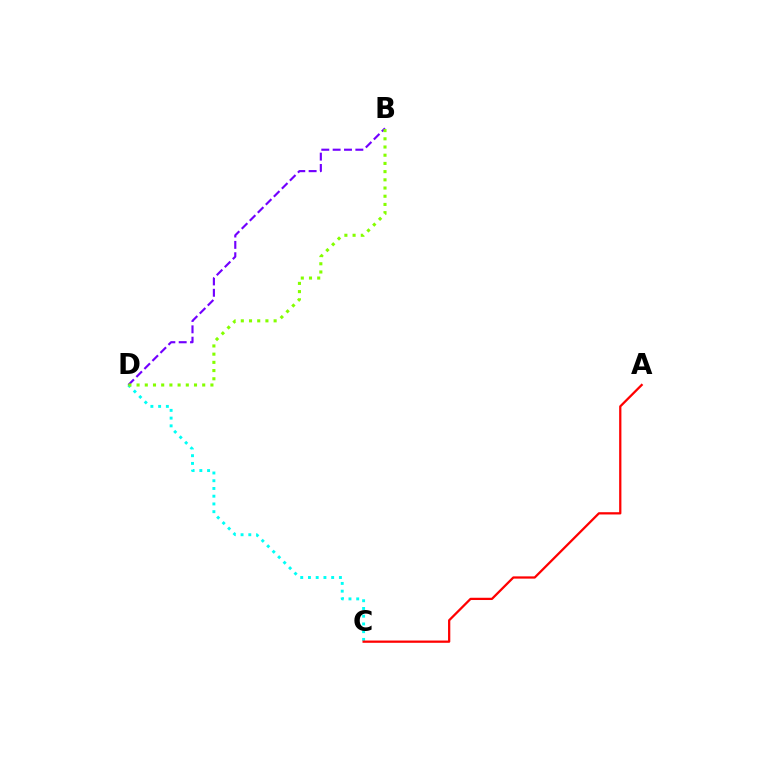{('C', 'D'): [{'color': '#00fff6', 'line_style': 'dotted', 'thickness': 2.1}], ('B', 'D'): [{'color': '#7200ff', 'line_style': 'dashed', 'thickness': 1.54}, {'color': '#84ff00', 'line_style': 'dotted', 'thickness': 2.23}], ('A', 'C'): [{'color': '#ff0000', 'line_style': 'solid', 'thickness': 1.63}]}